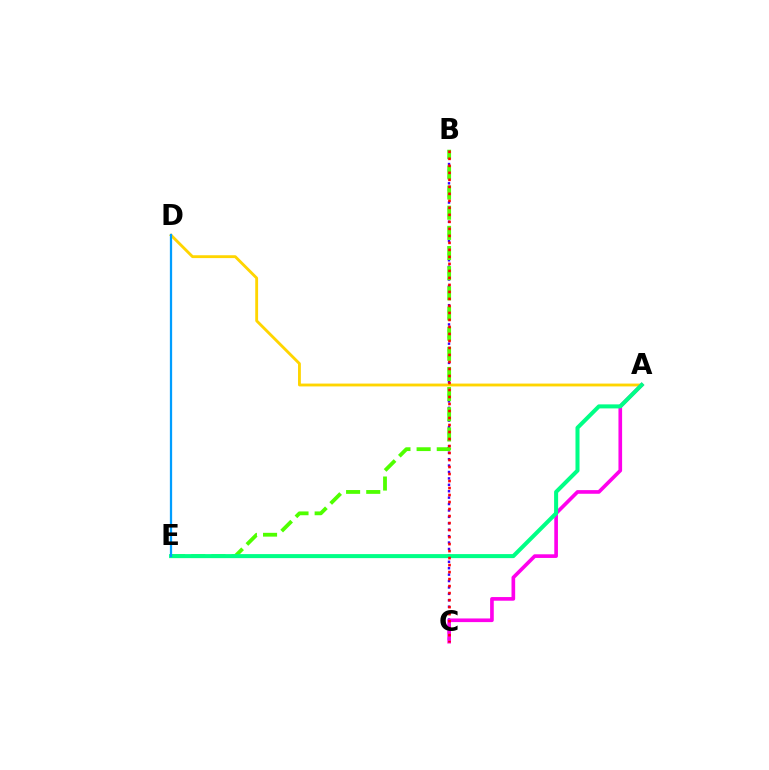{('B', 'C'): [{'color': '#3700ff', 'line_style': 'dotted', 'thickness': 1.74}, {'color': '#ff0000', 'line_style': 'dotted', 'thickness': 1.9}], ('A', 'D'): [{'color': '#ffd500', 'line_style': 'solid', 'thickness': 2.05}], ('A', 'C'): [{'color': '#ff00ed', 'line_style': 'solid', 'thickness': 2.63}], ('B', 'E'): [{'color': '#4fff00', 'line_style': 'dashed', 'thickness': 2.74}], ('A', 'E'): [{'color': '#00ff86', 'line_style': 'solid', 'thickness': 2.9}], ('D', 'E'): [{'color': '#009eff', 'line_style': 'solid', 'thickness': 1.63}]}